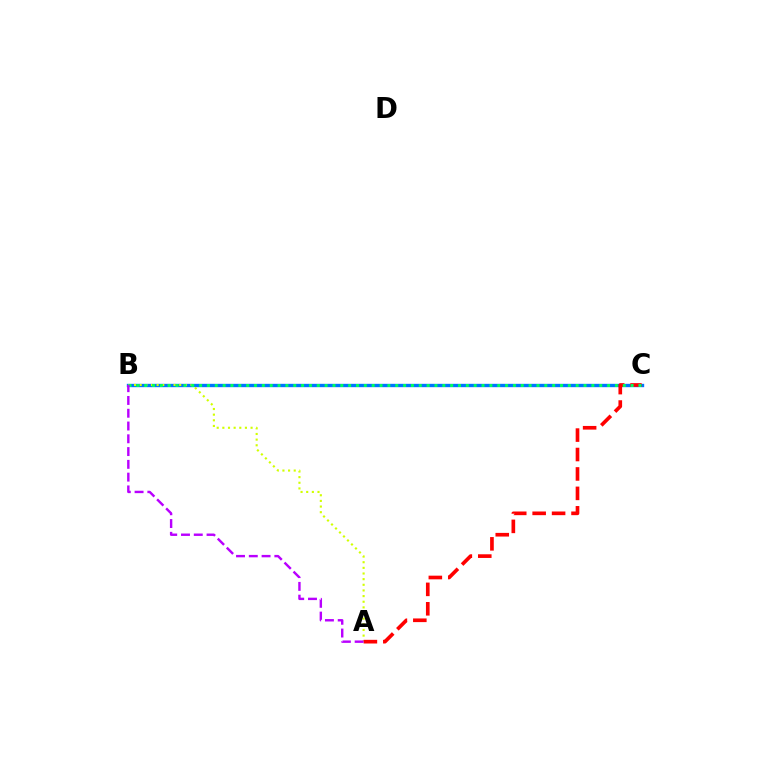{('B', 'C'): [{'color': '#0074ff', 'line_style': 'solid', 'thickness': 2.42}, {'color': '#00ff5c', 'line_style': 'dotted', 'thickness': 2.13}], ('A', 'B'): [{'color': '#d1ff00', 'line_style': 'dotted', 'thickness': 1.53}, {'color': '#b900ff', 'line_style': 'dashed', 'thickness': 1.74}], ('A', 'C'): [{'color': '#ff0000', 'line_style': 'dashed', 'thickness': 2.64}]}